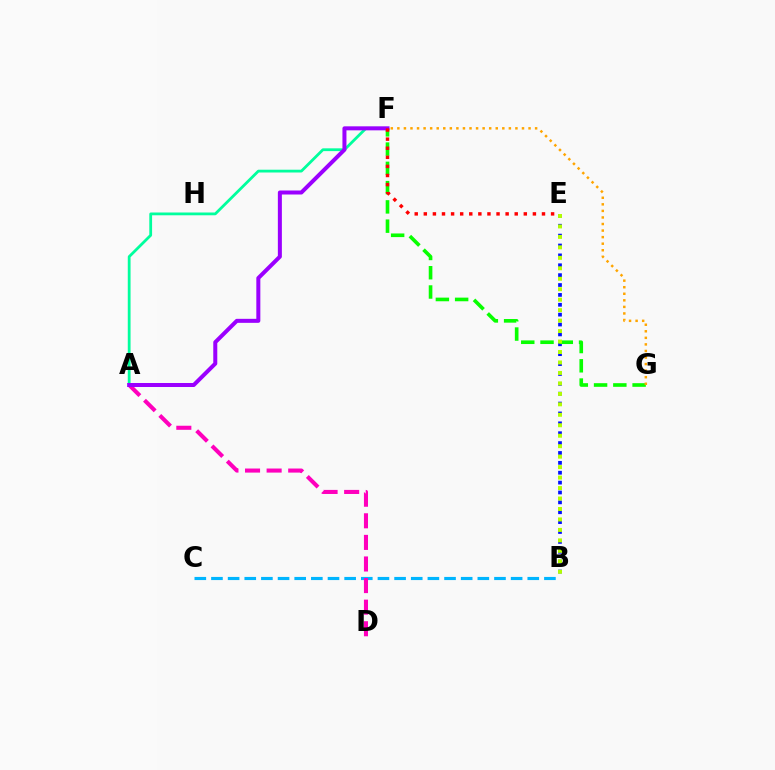{('B', 'C'): [{'color': '#00b5ff', 'line_style': 'dashed', 'thickness': 2.26}], ('B', 'E'): [{'color': '#0010ff', 'line_style': 'dotted', 'thickness': 2.68}, {'color': '#b3ff00', 'line_style': 'dotted', 'thickness': 2.84}], ('F', 'G'): [{'color': '#08ff00', 'line_style': 'dashed', 'thickness': 2.62}, {'color': '#ffa500', 'line_style': 'dotted', 'thickness': 1.78}], ('A', 'D'): [{'color': '#ff00bd', 'line_style': 'dashed', 'thickness': 2.93}], ('A', 'F'): [{'color': '#00ff9d', 'line_style': 'solid', 'thickness': 2.01}, {'color': '#9b00ff', 'line_style': 'solid', 'thickness': 2.89}], ('E', 'F'): [{'color': '#ff0000', 'line_style': 'dotted', 'thickness': 2.47}]}